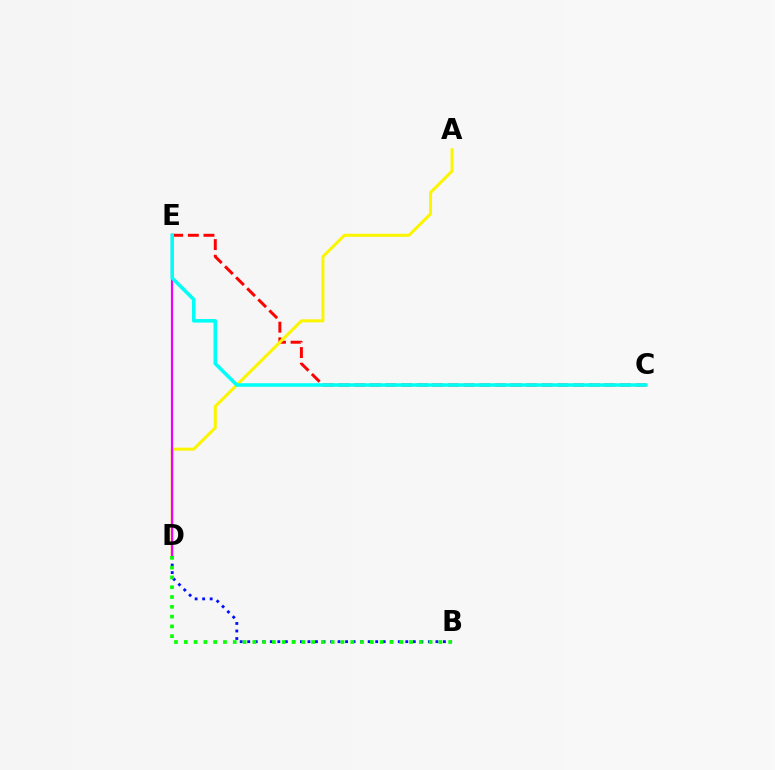{('B', 'D'): [{'color': '#0010ff', 'line_style': 'dotted', 'thickness': 2.05}, {'color': '#08ff00', 'line_style': 'dotted', 'thickness': 2.66}], ('C', 'E'): [{'color': '#ff0000', 'line_style': 'dashed', 'thickness': 2.12}, {'color': '#00fff6', 'line_style': 'solid', 'thickness': 2.56}], ('A', 'D'): [{'color': '#fcf500', 'line_style': 'solid', 'thickness': 2.18}], ('D', 'E'): [{'color': '#ee00ff', 'line_style': 'solid', 'thickness': 1.58}]}